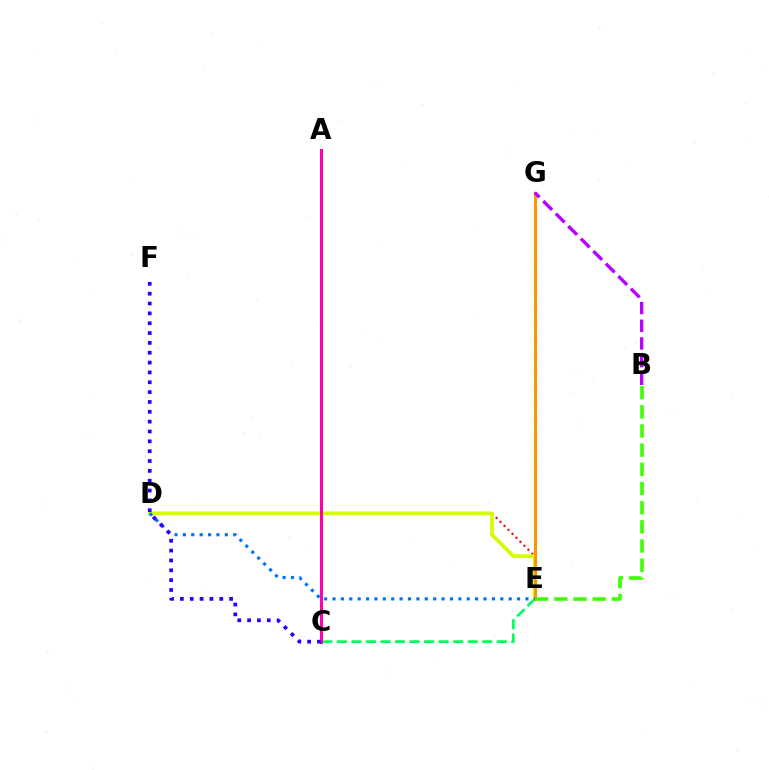{('E', 'G'): [{'color': '#00fff6', 'line_style': 'dashed', 'thickness': 2.24}, {'color': '#ff9400', 'line_style': 'solid', 'thickness': 2.14}], ('C', 'E'): [{'color': '#00ff5c', 'line_style': 'dashed', 'thickness': 1.97}], ('D', 'E'): [{'color': '#ff0000', 'line_style': 'dotted', 'thickness': 1.53}, {'color': '#d1ff00', 'line_style': 'solid', 'thickness': 2.64}, {'color': '#0074ff', 'line_style': 'dotted', 'thickness': 2.28}], ('A', 'C'): [{'color': '#ff00ac', 'line_style': 'solid', 'thickness': 2.16}], ('C', 'F'): [{'color': '#2500ff', 'line_style': 'dotted', 'thickness': 2.67}], ('B', 'E'): [{'color': '#3dff00', 'line_style': 'dashed', 'thickness': 2.6}], ('B', 'G'): [{'color': '#b900ff', 'line_style': 'dashed', 'thickness': 2.4}]}